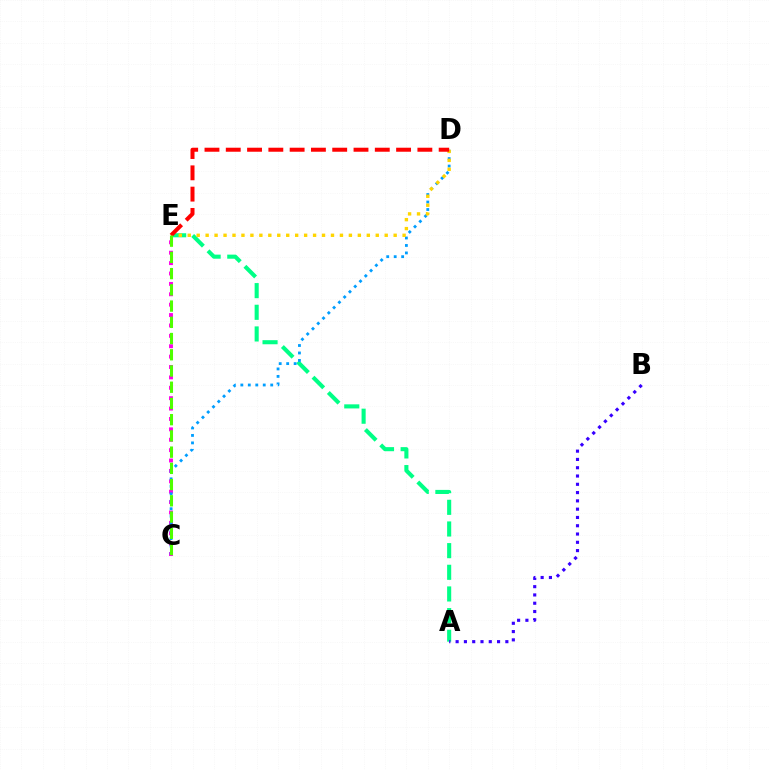{('A', 'E'): [{'color': '#00ff86', 'line_style': 'dashed', 'thickness': 2.94}], ('C', 'E'): [{'color': '#ff00ed', 'line_style': 'dotted', 'thickness': 2.82}, {'color': '#4fff00', 'line_style': 'dashed', 'thickness': 2.2}], ('C', 'D'): [{'color': '#009eff', 'line_style': 'dotted', 'thickness': 2.03}], ('D', 'E'): [{'color': '#ffd500', 'line_style': 'dotted', 'thickness': 2.43}, {'color': '#ff0000', 'line_style': 'dashed', 'thickness': 2.89}], ('A', 'B'): [{'color': '#3700ff', 'line_style': 'dotted', 'thickness': 2.25}]}